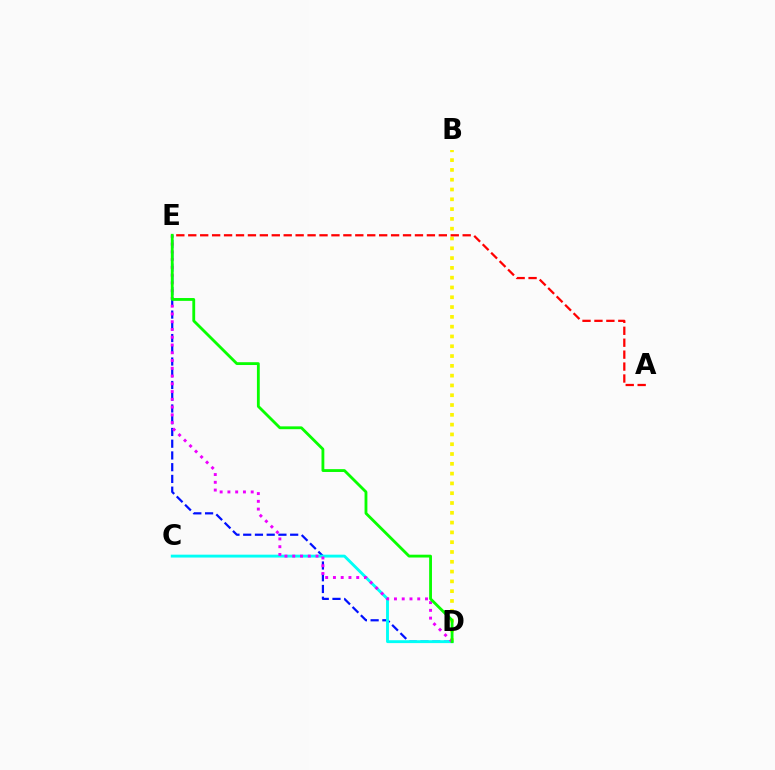{('B', 'D'): [{'color': '#fcf500', 'line_style': 'dotted', 'thickness': 2.66}], ('D', 'E'): [{'color': '#0010ff', 'line_style': 'dashed', 'thickness': 1.59}, {'color': '#ee00ff', 'line_style': 'dotted', 'thickness': 2.11}, {'color': '#08ff00', 'line_style': 'solid', 'thickness': 2.04}], ('A', 'E'): [{'color': '#ff0000', 'line_style': 'dashed', 'thickness': 1.62}], ('C', 'D'): [{'color': '#00fff6', 'line_style': 'solid', 'thickness': 2.07}]}